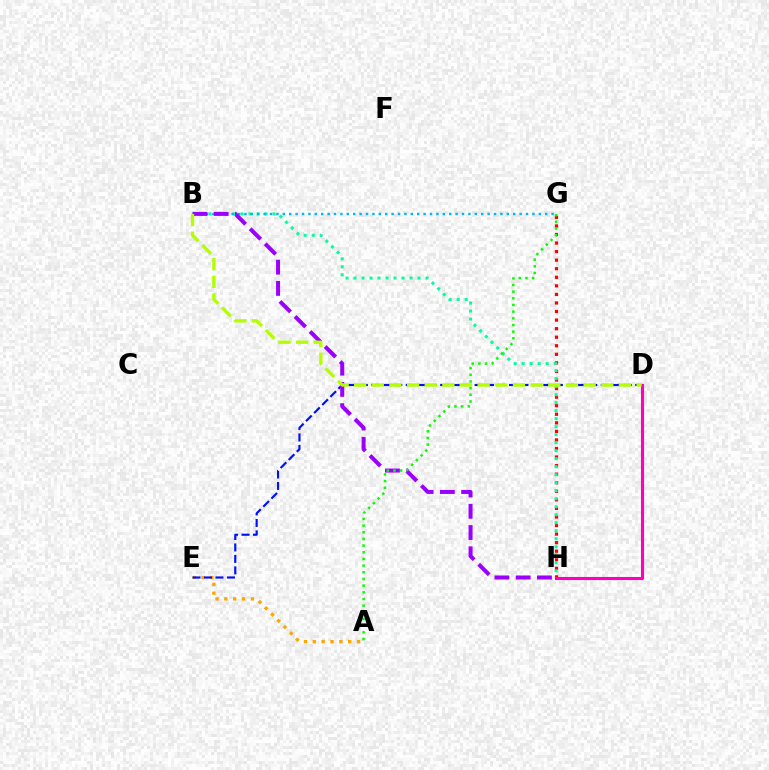{('G', 'H'): [{'color': '#ff0000', 'line_style': 'dotted', 'thickness': 2.33}], ('A', 'E'): [{'color': '#ffa500', 'line_style': 'dotted', 'thickness': 2.4}], ('B', 'H'): [{'color': '#00ff9d', 'line_style': 'dotted', 'thickness': 2.17}, {'color': '#9b00ff', 'line_style': 'dashed', 'thickness': 2.89}], ('D', 'E'): [{'color': '#0010ff', 'line_style': 'dashed', 'thickness': 1.56}], ('B', 'G'): [{'color': '#00b5ff', 'line_style': 'dotted', 'thickness': 1.74}], ('D', 'H'): [{'color': '#ff00bd', 'line_style': 'solid', 'thickness': 2.23}], ('B', 'D'): [{'color': '#b3ff00', 'line_style': 'dashed', 'thickness': 2.4}], ('A', 'G'): [{'color': '#08ff00', 'line_style': 'dotted', 'thickness': 1.81}]}